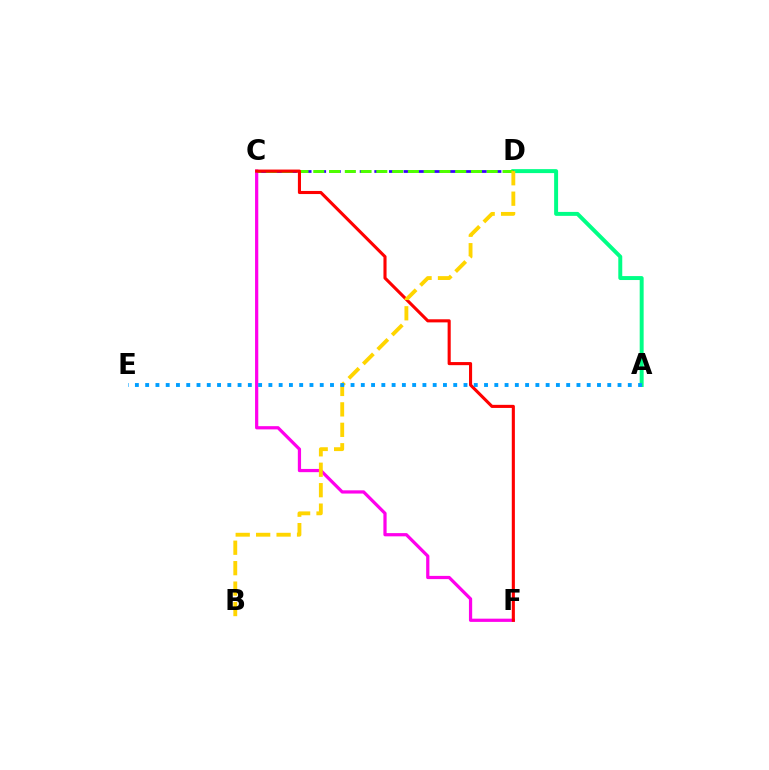{('C', 'F'): [{'color': '#ff00ed', 'line_style': 'solid', 'thickness': 2.32}, {'color': '#ff0000', 'line_style': 'solid', 'thickness': 2.23}], ('A', 'D'): [{'color': '#00ff86', 'line_style': 'solid', 'thickness': 2.85}], ('C', 'D'): [{'color': '#3700ff', 'line_style': 'dashed', 'thickness': 1.98}, {'color': '#4fff00', 'line_style': 'dashed', 'thickness': 2.14}], ('B', 'D'): [{'color': '#ffd500', 'line_style': 'dashed', 'thickness': 2.78}], ('A', 'E'): [{'color': '#009eff', 'line_style': 'dotted', 'thickness': 2.79}]}